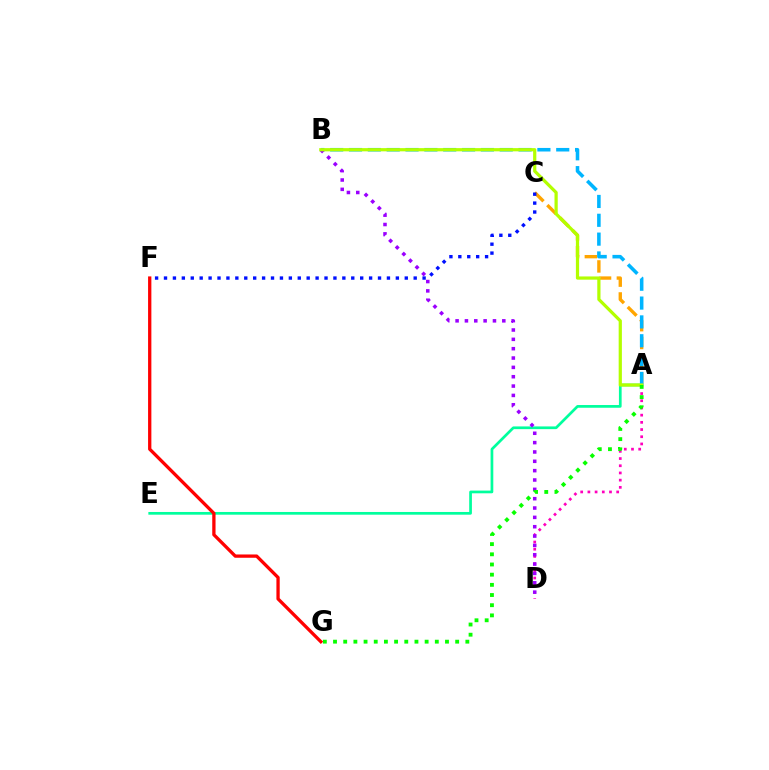{('A', 'E'): [{'color': '#00ff9d', 'line_style': 'solid', 'thickness': 1.95}], ('A', 'C'): [{'color': '#ffa500', 'line_style': 'dashed', 'thickness': 2.42}], ('A', 'D'): [{'color': '#ff00bd', 'line_style': 'dotted', 'thickness': 1.96}], ('A', 'B'): [{'color': '#00b5ff', 'line_style': 'dashed', 'thickness': 2.56}, {'color': '#b3ff00', 'line_style': 'solid', 'thickness': 2.32}], ('B', 'D'): [{'color': '#9b00ff', 'line_style': 'dotted', 'thickness': 2.54}], ('C', 'F'): [{'color': '#0010ff', 'line_style': 'dotted', 'thickness': 2.42}], ('A', 'G'): [{'color': '#08ff00', 'line_style': 'dotted', 'thickness': 2.77}], ('F', 'G'): [{'color': '#ff0000', 'line_style': 'solid', 'thickness': 2.37}]}